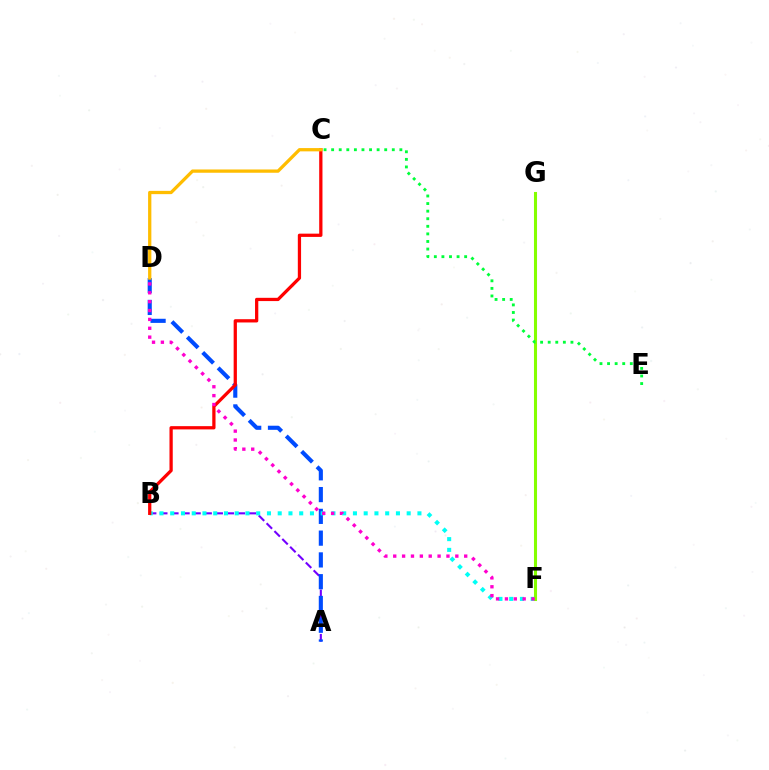{('A', 'B'): [{'color': '#7200ff', 'line_style': 'dashed', 'thickness': 1.51}], ('A', 'D'): [{'color': '#004bff', 'line_style': 'dashed', 'thickness': 2.96}], ('B', 'F'): [{'color': '#00fff6', 'line_style': 'dotted', 'thickness': 2.92}], ('B', 'C'): [{'color': '#ff0000', 'line_style': 'solid', 'thickness': 2.35}], ('F', 'G'): [{'color': '#84ff00', 'line_style': 'solid', 'thickness': 2.21}], ('D', 'F'): [{'color': '#ff00cf', 'line_style': 'dotted', 'thickness': 2.41}], ('C', 'D'): [{'color': '#ffbd00', 'line_style': 'solid', 'thickness': 2.36}], ('C', 'E'): [{'color': '#00ff39', 'line_style': 'dotted', 'thickness': 2.06}]}